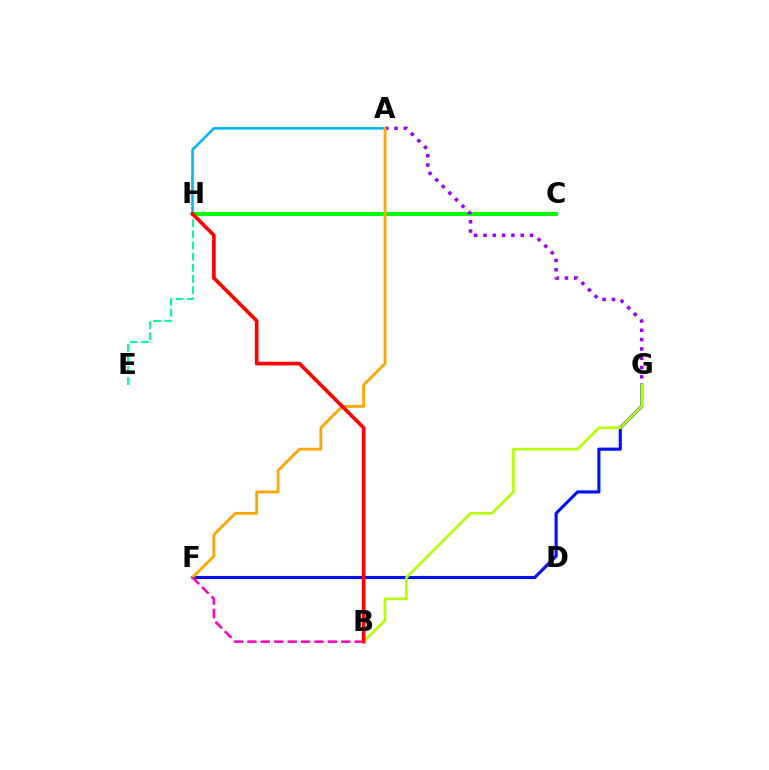{('C', 'H'): [{'color': '#08ff00', 'line_style': 'solid', 'thickness': 2.88}], ('A', 'H'): [{'color': '#00b5ff', 'line_style': 'solid', 'thickness': 1.86}], ('A', 'G'): [{'color': '#9b00ff', 'line_style': 'dotted', 'thickness': 2.53}], ('E', 'H'): [{'color': '#00ff9d', 'line_style': 'dashed', 'thickness': 1.51}], ('F', 'G'): [{'color': '#0010ff', 'line_style': 'solid', 'thickness': 2.25}], ('A', 'F'): [{'color': '#ffa500', 'line_style': 'solid', 'thickness': 2.02}], ('B', 'G'): [{'color': '#b3ff00', 'line_style': 'solid', 'thickness': 1.89}], ('B', 'F'): [{'color': '#ff00bd', 'line_style': 'dashed', 'thickness': 1.82}], ('B', 'H'): [{'color': '#ff0000', 'line_style': 'solid', 'thickness': 2.63}]}